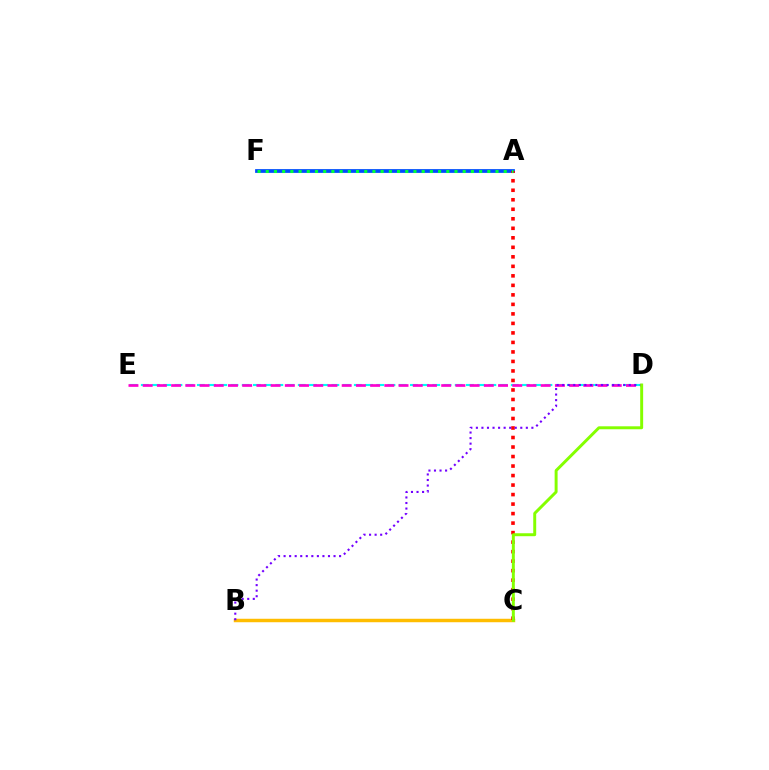{('B', 'C'): [{'color': '#ffbd00', 'line_style': 'solid', 'thickness': 2.49}], ('D', 'E'): [{'color': '#00fff6', 'line_style': 'dashed', 'thickness': 1.52}, {'color': '#ff00cf', 'line_style': 'dashed', 'thickness': 1.93}], ('A', 'F'): [{'color': '#004bff', 'line_style': 'solid', 'thickness': 2.71}, {'color': '#00ff39', 'line_style': 'dotted', 'thickness': 2.23}], ('A', 'C'): [{'color': '#ff0000', 'line_style': 'dotted', 'thickness': 2.58}], ('B', 'D'): [{'color': '#7200ff', 'line_style': 'dotted', 'thickness': 1.51}], ('C', 'D'): [{'color': '#84ff00', 'line_style': 'solid', 'thickness': 2.13}]}